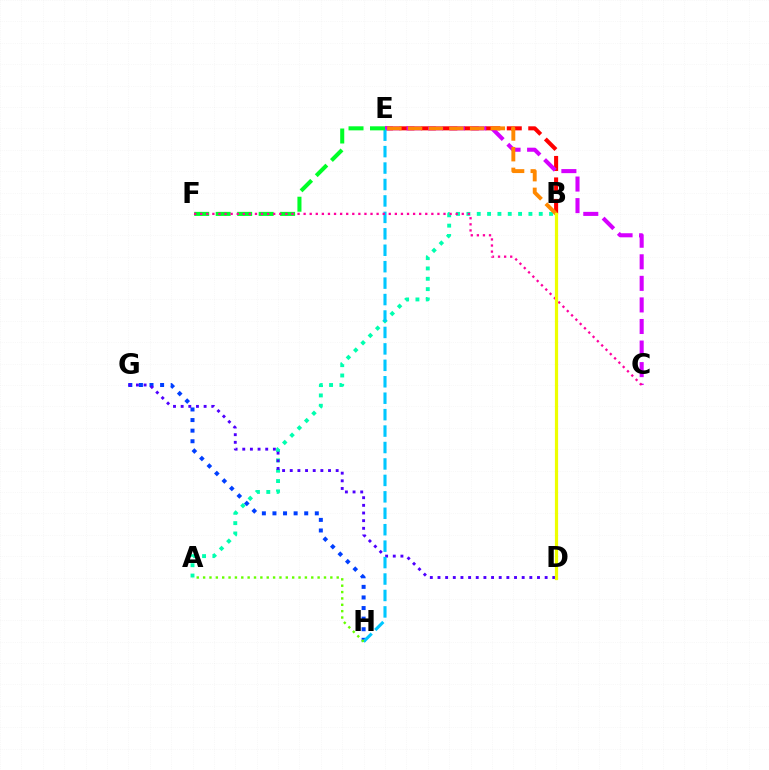{('G', 'H'): [{'color': '#003fff', 'line_style': 'dotted', 'thickness': 2.88}], ('B', 'E'): [{'color': '#ff0000', 'line_style': 'dashed', 'thickness': 2.92}, {'color': '#ff8800', 'line_style': 'dashed', 'thickness': 2.81}], ('C', 'E'): [{'color': '#d600ff', 'line_style': 'dashed', 'thickness': 2.93}], ('A', 'B'): [{'color': '#00ffaf', 'line_style': 'dotted', 'thickness': 2.81}], ('D', 'G'): [{'color': '#4f00ff', 'line_style': 'dotted', 'thickness': 2.08}], ('E', 'H'): [{'color': '#00c7ff', 'line_style': 'dashed', 'thickness': 2.23}], ('E', 'F'): [{'color': '#00ff27', 'line_style': 'dashed', 'thickness': 2.92}], ('C', 'F'): [{'color': '#ff00a0', 'line_style': 'dotted', 'thickness': 1.65}], ('B', 'D'): [{'color': '#eeff00', 'line_style': 'solid', 'thickness': 2.31}], ('A', 'H'): [{'color': '#66ff00', 'line_style': 'dotted', 'thickness': 1.73}]}